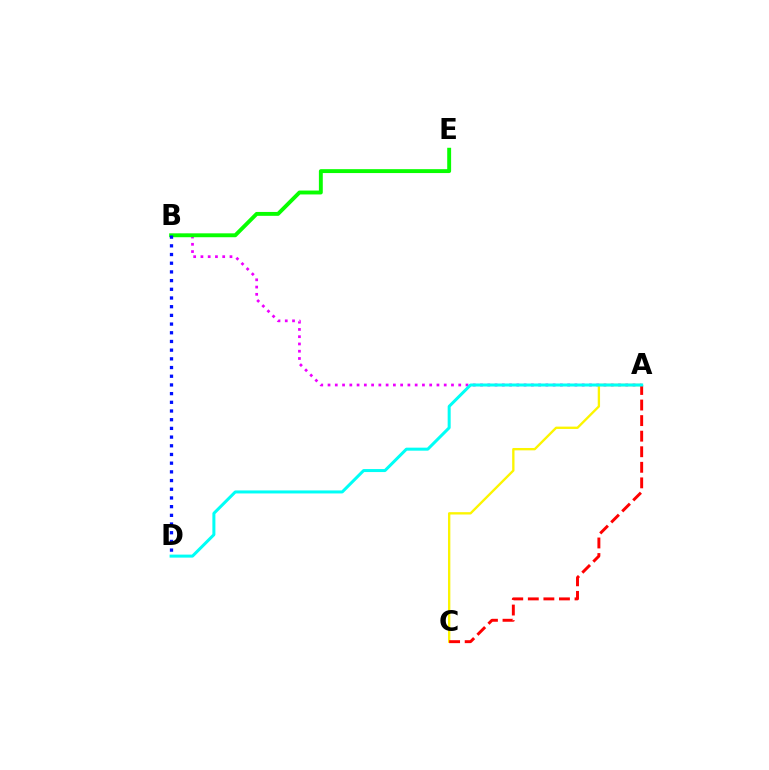{('A', 'B'): [{'color': '#ee00ff', 'line_style': 'dotted', 'thickness': 1.97}], ('B', 'E'): [{'color': '#08ff00', 'line_style': 'solid', 'thickness': 2.8}], ('A', 'C'): [{'color': '#fcf500', 'line_style': 'solid', 'thickness': 1.69}, {'color': '#ff0000', 'line_style': 'dashed', 'thickness': 2.11}], ('B', 'D'): [{'color': '#0010ff', 'line_style': 'dotted', 'thickness': 2.36}], ('A', 'D'): [{'color': '#00fff6', 'line_style': 'solid', 'thickness': 2.17}]}